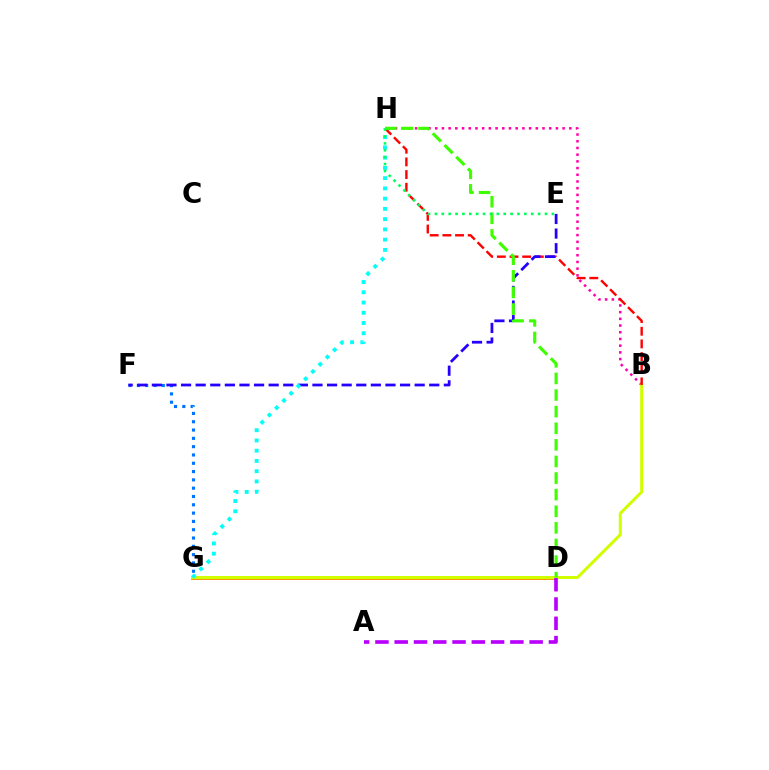{('D', 'G'): [{'color': '#ff9400', 'line_style': 'solid', 'thickness': 2.84}], ('B', 'H'): [{'color': '#ff00ac', 'line_style': 'dotted', 'thickness': 1.82}, {'color': '#ff0000', 'line_style': 'dashed', 'thickness': 1.72}], ('F', 'G'): [{'color': '#0074ff', 'line_style': 'dotted', 'thickness': 2.26}], ('B', 'G'): [{'color': '#d1ff00', 'line_style': 'solid', 'thickness': 2.16}], ('E', 'F'): [{'color': '#2500ff', 'line_style': 'dashed', 'thickness': 1.98}], ('A', 'D'): [{'color': '#b900ff', 'line_style': 'dashed', 'thickness': 2.62}], ('G', 'H'): [{'color': '#00fff6', 'line_style': 'dotted', 'thickness': 2.78}], ('D', 'H'): [{'color': '#3dff00', 'line_style': 'dashed', 'thickness': 2.26}], ('E', 'H'): [{'color': '#00ff5c', 'line_style': 'dotted', 'thickness': 1.87}]}